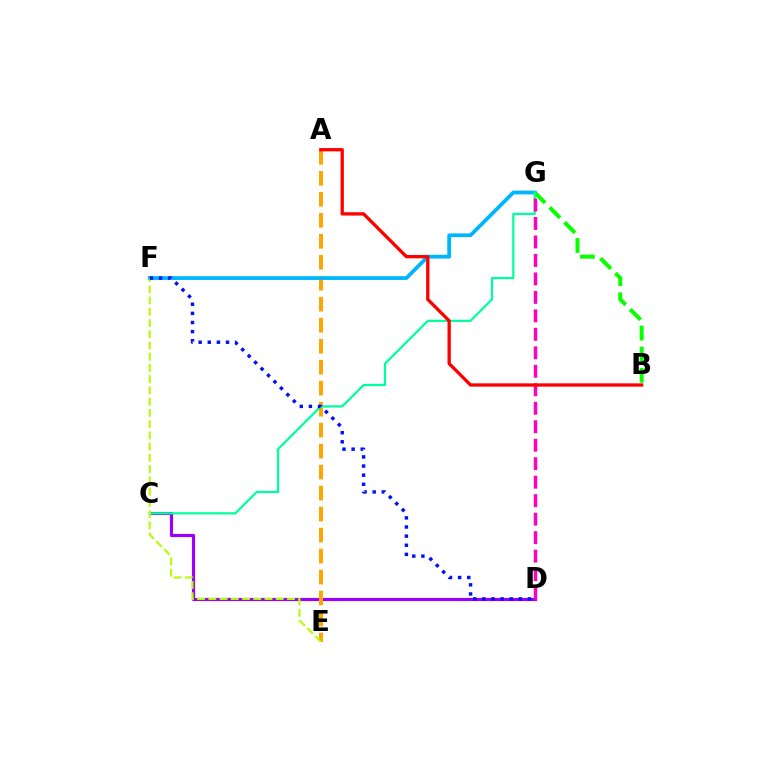{('C', 'D'): [{'color': '#9b00ff', 'line_style': 'solid', 'thickness': 2.27}], ('A', 'E'): [{'color': '#ffa500', 'line_style': 'dashed', 'thickness': 2.85}], ('F', 'G'): [{'color': '#00b5ff', 'line_style': 'solid', 'thickness': 2.72}], ('B', 'G'): [{'color': '#08ff00', 'line_style': 'dashed', 'thickness': 2.87}], ('C', 'G'): [{'color': '#00ff9d', 'line_style': 'solid', 'thickness': 1.6}], ('E', 'F'): [{'color': '#b3ff00', 'line_style': 'dashed', 'thickness': 1.53}], ('D', 'F'): [{'color': '#0010ff', 'line_style': 'dotted', 'thickness': 2.48}], ('D', 'G'): [{'color': '#ff00bd', 'line_style': 'dashed', 'thickness': 2.51}], ('A', 'B'): [{'color': '#ff0000', 'line_style': 'solid', 'thickness': 2.38}]}